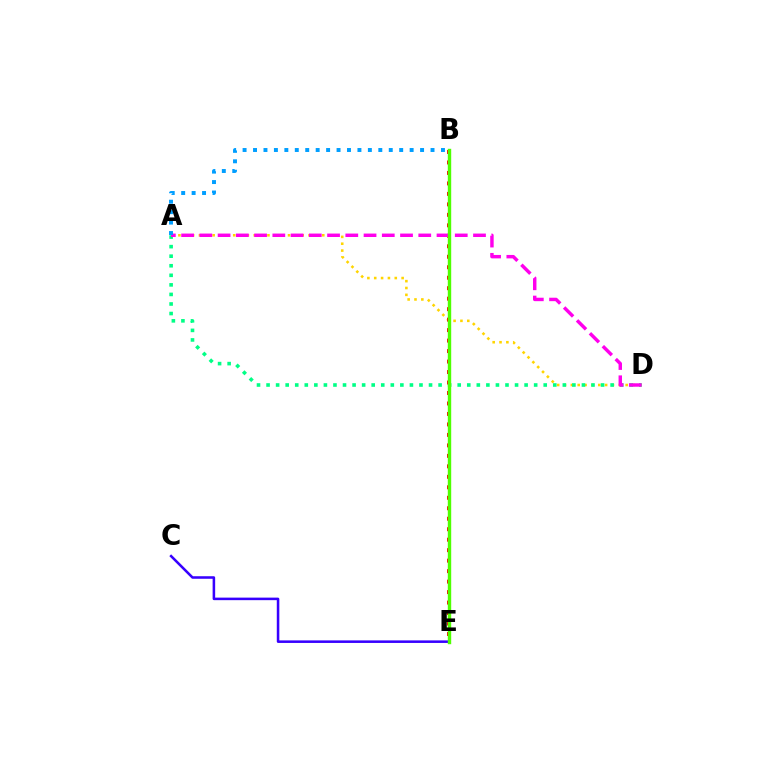{('C', 'E'): [{'color': '#3700ff', 'line_style': 'solid', 'thickness': 1.83}], ('A', 'D'): [{'color': '#ffd500', 'line_style': 'dotted', 'thickness': 1.86}, {'color': '#00ff86', 'line_style': 'dotted', 'thickness': 2.6}, {'color': '#ff00ed', 'line_style': 'dashed', 'thickness': 2.48}], ('B', 'E'): [{'color': '#ff0000', 'line_style': 'dotted', 'thickness': 2.85}, {'color': '#4fff00', 'line_style': 'solid', 'thickness': 2.45}], ('A', 'B'): [{'color': '#009eff', 'line_style': 'dotted', 'thickness': 2.84}]}